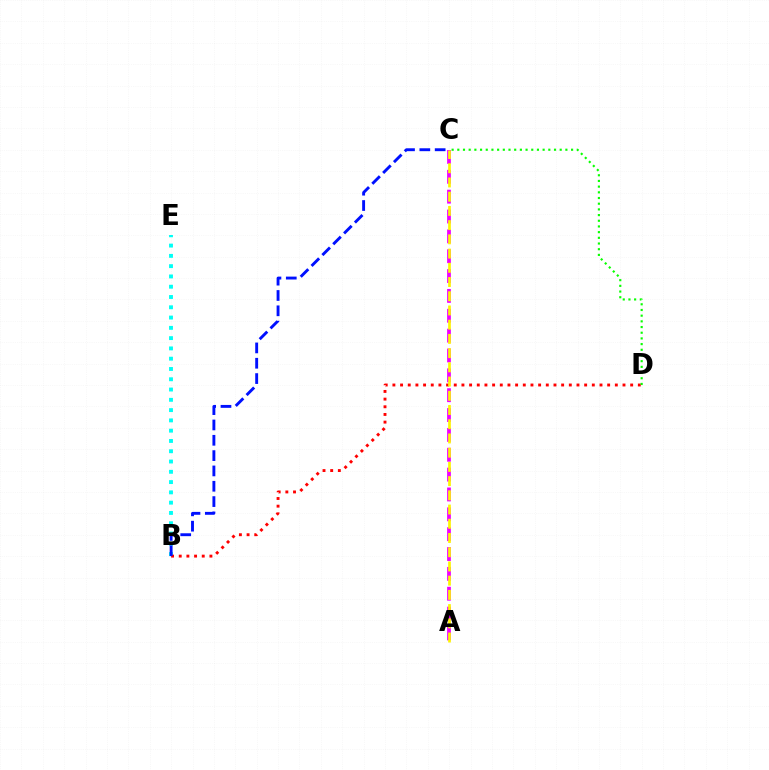{('B', 'E'): [{'color': '#00fff6', 'line_style': 'dotted', 'thickness': 2.79}], ('B', 'D'): [{'color': '#ff0000', 'line_style': 'dotted', 'thickness': 2.08}], ('C', 'D'): [{'color': '#08ff00', 'line_style': 'dotted', 'thickness': 1.55}], ('A', 'C'): [{'color': '#ee00ff', 'line_style': 'dashed', 'thickness': 2.7}, {'color': '#fcf500', 'line_style': 'dashed', 'thickness': 1.93}], ('B', 'C'): [{'color': '#0010ff', 'line_style': 'dashed', 'thickness': 2.08}]}